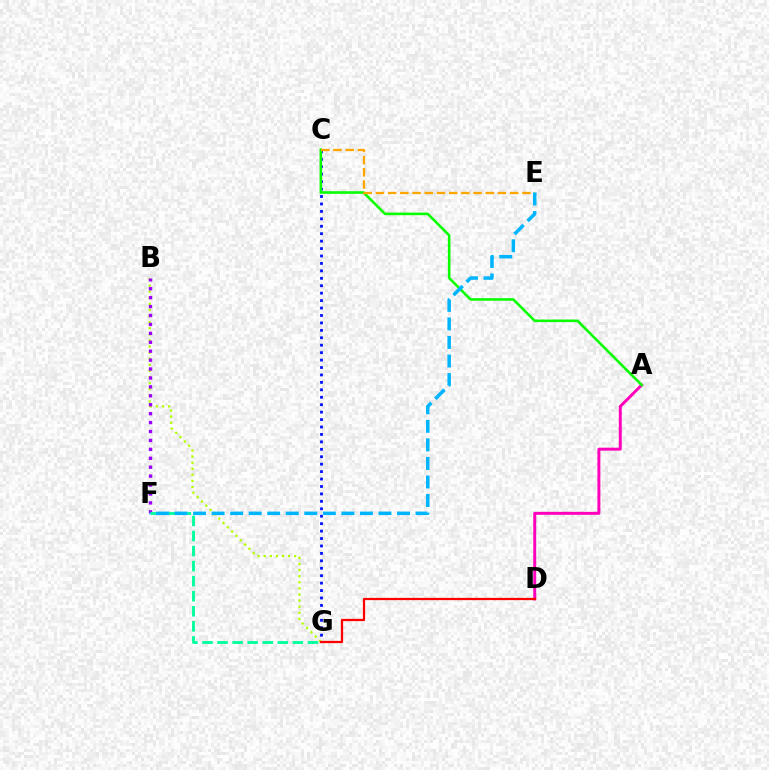{('B', 'G'): [{'color': '#b3ff00', 'line_style': 'dotted', 'thickness': 1.66}], ('B', 'F'): [{'color': '#9b00ff', 'line_style': 'dotted', 'thickness': 2.42}], ('C', 'G'): [{'color': '#0010ff', 'line_style': 'dotted', 'thickness': 2.02}], ('A', 'D'): [{'color': '#ff00bd', 'line_style': 'solid', 'thickness': 2.13}], ('F', 'G'): [{'color': '#00ff9d', 'line_style': 'dashed', 'thickness': 2.05}], ('A', 'C'): [{'color': '#08ff00', 'line_style': 'solid', 'thickness': 1.86}], ('C', 'E'): [{'color': '#ffa500', 'line_style': 'dashed', 'thickness': 1.66}], ('E', 'F'): [{'color': '#00b5ff', 'line_style': 'dashed', 'thickness': 2.52}], ('D', 'G'): [{'color': '#ff0000', 'line_style': 'solid', 'thickness': 1.62}]}